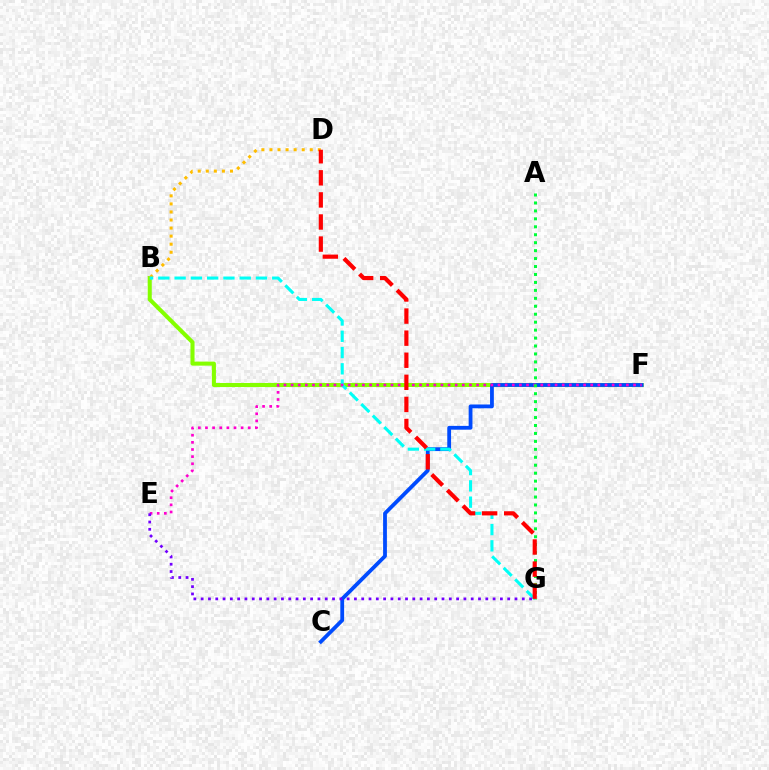{('B', 'F'): [{'color': '#84ff00', 'line_style': 'solid', 'thickness': 2.92}], ('C', 'F'): [{'color': '#004bff', 'line_style': 'solid', 'thickness': 2.73}], ('B', 'D'): [{'color': '#ffbd00', 'line_style': 'dotted', 'thickness': 2.19}], ('B', 'G'): [{'color': '#00fff6', 'line_style': 'dashed', 'thickness': 2.21}], ('E', 'F'): [{'color': '#ff00cf', 'line_style': 'dotted', 'thickness': 1.94}], ('A', 'G'): [{'color': '#00ff39', 'line_style': 'dotted', 'thickness': 2.16}], ('D', 'G'): [{'color': '#ff0000', 'line_style': 'dashed', 'thickness': 3.0}], ('E', 'G'): [{'color': '#7200ff', 'line_style': 'dotted', 'thickness': 1.98}]}